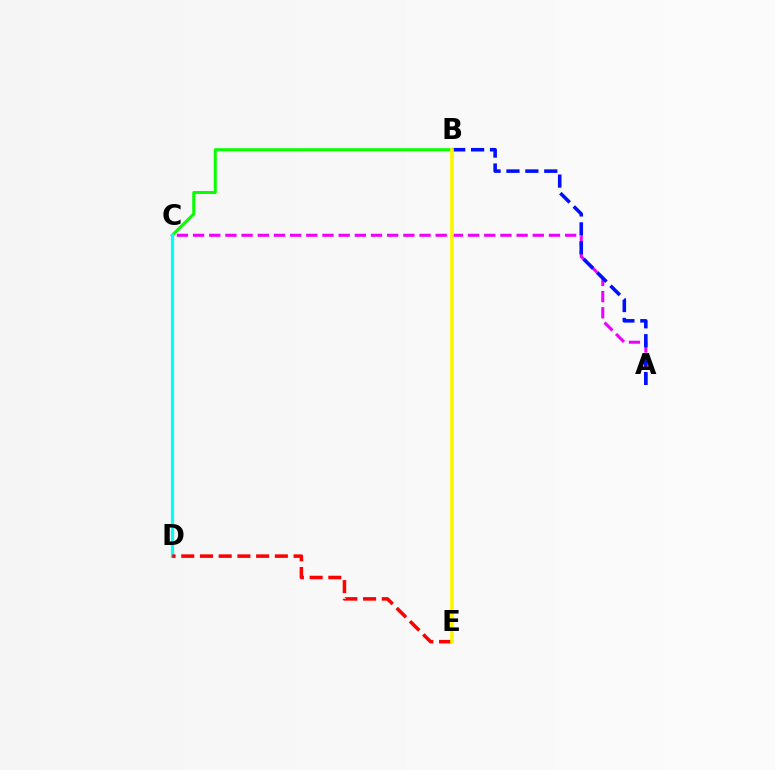{('A', 'C'): [{'color': '#ee00ff', 'line_style': 'dashed', 'thickness': 2.2}], ('B', 'C'): [{'color': '#08ff00', 'line_style': 'solid', 'thickness': 2.18}], ('C', 'D'): [{'color': '#00fff6', 'line_style': 'solid', 'thickness': 2.34}], ('A', 'B'): [{'color': '#0010ff', 'line_style': 'dashed', 'thickness': 2.57}], ('D', 'E'): [{'color': '#ff0000', 'line_style': 'dashed', 'thickness': 2.54}], ('B', 'E'): [{'color': '#fcf500', 'line_style': 'solid', 'thickness': 2.66}]}